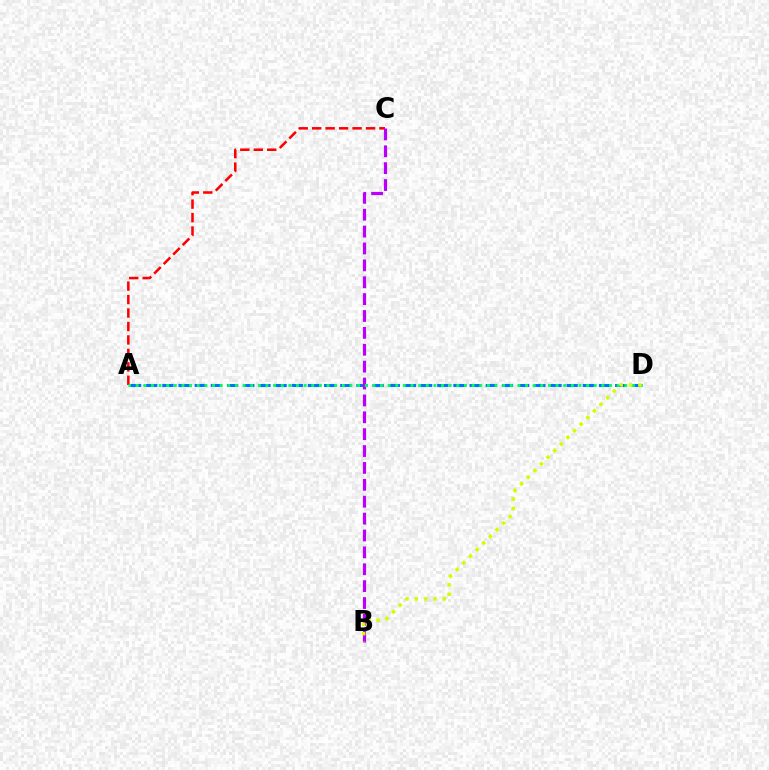{('A', 'D'): [{'color': '#0074ff', 'line_style': 'dashed', 'thickness': 2.2}, {'color': '#00ff5c', 'line_style': 'dotted', 'thickness': 2.07}], ('A', 'C'): [{'color': '#ff0000', 'line_style': 'dashed', 'thickness': 1.83}], ('B', 'C'): [{'color': '#b900ff', 'line_style': 'dashed', 'thickness': 2.29}], ('B', 'D'): [{'color': '#d1ff00', 'line_style': 'dotted', 'thickness': 2.55}]}